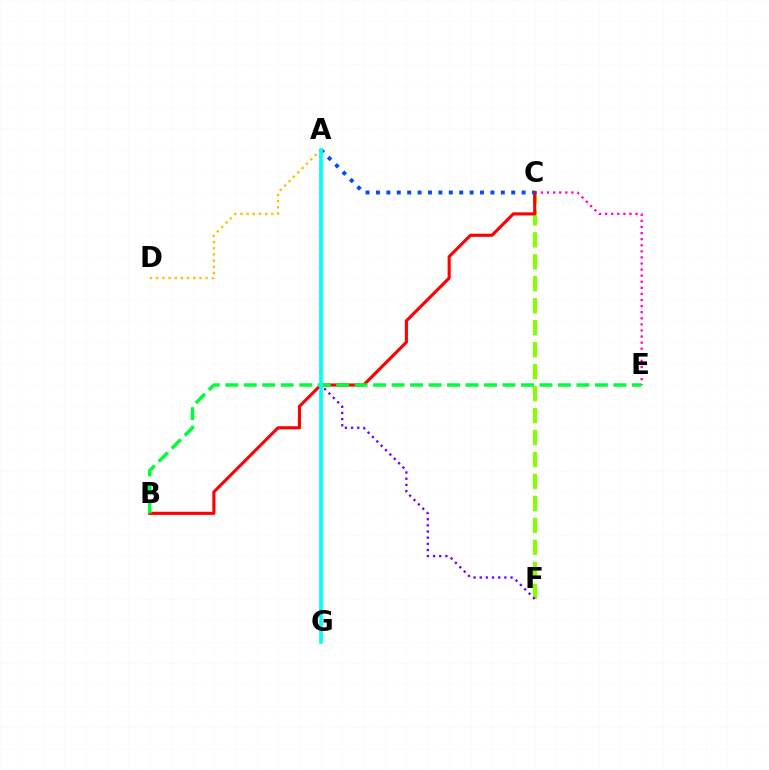{('C', 'F'): [{'color': '#84ff00', 'line_style': 'dashed', 'thickness': 2.98}], ('A', 'F'): [{'color': '#7200ff', 'line_style': 'dotted', 'thickness': 1.68}], ('A', 'D'): [{'color': '#ffbd00', 'line_style': 'dotted', 'thickness': 1.68}], ('C', 'E'): [{'color': '#ff00cf', 'line_style': 'dotted', 'thickness': 1.65}], ('B', 'C'): [{'color': '#ff0000', 'line_style': 'solid', 'thickness': 2.24}], ('A', 'C'): [{'color': '#004bff', 'line_style': 'dotted', 'thickness': 2.83}], ('B', 'E'): [{'color': '#00ff39', 'line_style': 'dashed', 'thickness': 2.51}], ('A', 'G'): [{'color': '#00fff6', 'line_style': 'solid', 'thickness': 2.64}]}